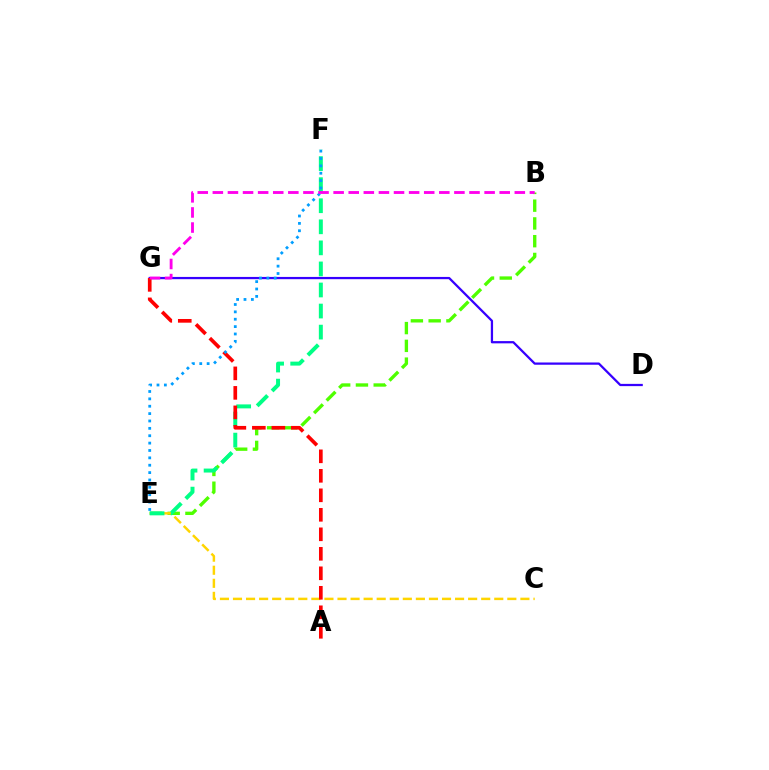{('B', 'E'): [{'color': '#4fff00', 'line_style': 'dashed', 'thickness': 2.41}], ('C', 'E'): [{'color': '#ffd500', 'line_style': 'dashed', 'thickness': 1.77}], ('E', 'F'): [{'color': '#00ff86', 'line_style': 'dashed', 'thickness': 2.86}, {'color': '#009eff', 'line_style': 'dotted', 'thickness': 2.0}], ('D', 'G'): [{'color': '#3700ff', 'line_style': 'solid', 'thickness': 1.62}], ('A', 'G'): [{'color': '#ff0000', 'line_style': 'dashed', 'thickness': 2.65}], ('B', 'G'): [{'color': '#ff00ed', 'line_style': 'dashed', 'thickness': 2.05}]}